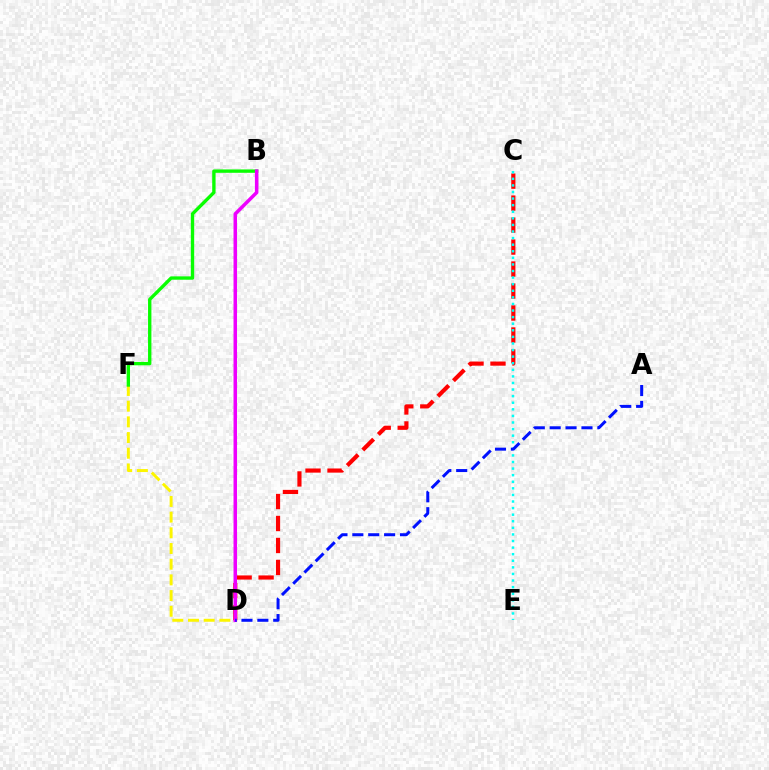{('C', 'D'): [{'color': '#ff0000', 'line_style': 'dashed', 'thickness': 2.99}], ('D', 'F'): [{'color': '#fcf500', 'line_style': 'dashed', 'thickness': 2.13}], ('B', 'F'): [{'color': '#08ff00', 'line_style': 'solid', 'thickness': 2.42}], ('C', 'E'): [{'color': '#00fff6', 'line_style': 'dotted', 'thickness': 1.79}], ('B', 'D'): [{'color': '#ee00ff', 'line_style': 'solid', 'thickness': 2.53}], ('A', 'D'): [{'color': '#0010ff', 'line_style': 'dashed', 'thickness': 2.16}]}